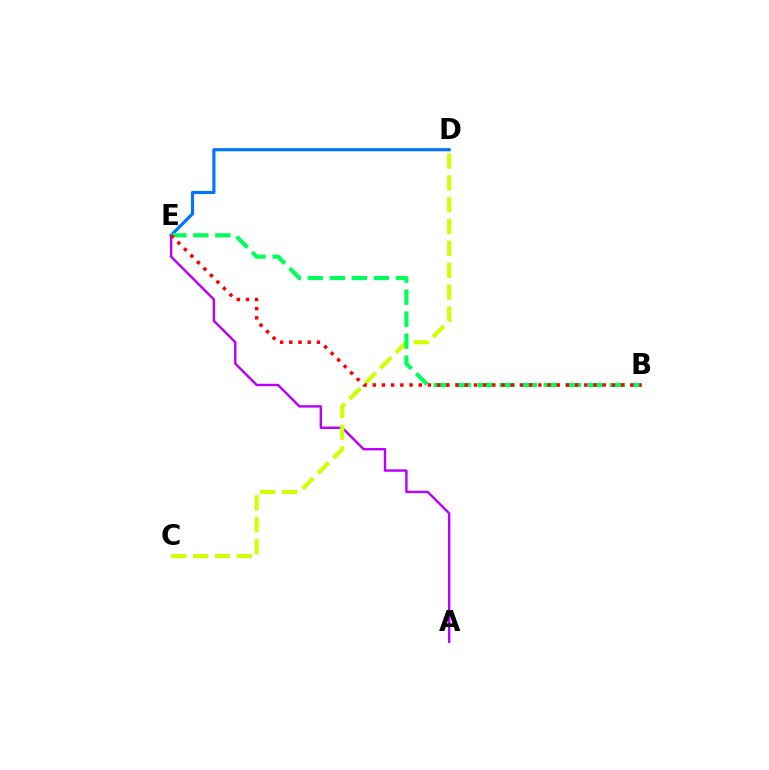{('A', 'E'): [{'color': '#b900ff', 'line_style': 'solid', 'thickness': 1.74}], ('C', 'D'): [{'color': '#d1ff00', 'line_style': 'dashed', 'thickness': 2.97}], ('D', 'E'): [{'color': '#0074ff', 'line_style': 'solid', 'thickness': 2.27}], ('B', 'E'): [{'color': '#00ff5c', 'line_style': 'dashed', 'thickness': 2.99}, {'color': '#ff0000', 'line_style': 'dotted', 'thickness': 2.5}]}